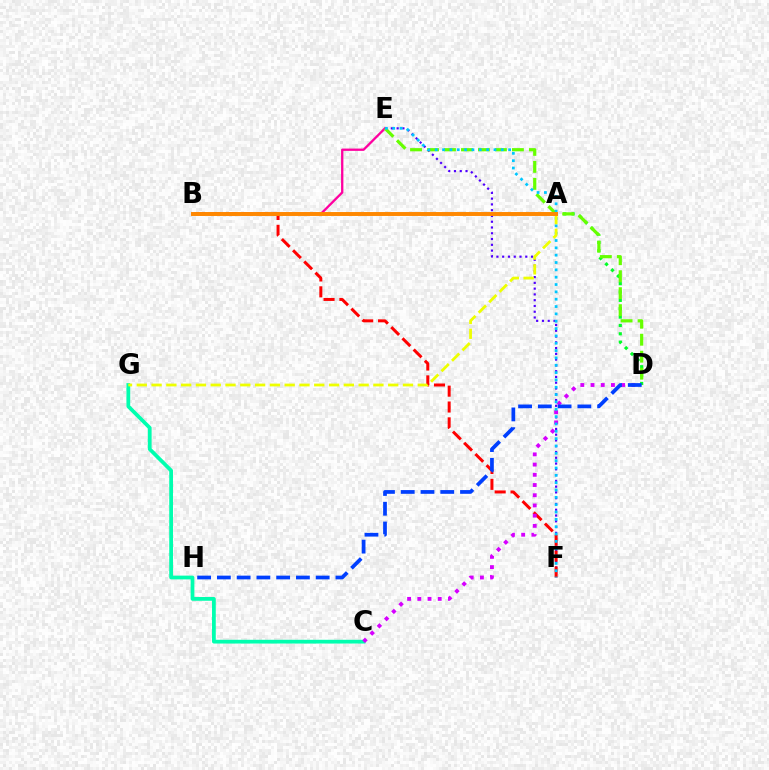{('E', 'F'): [{'color': '#4f00ff', 'line_style': 'dotted', 'thickness': 1.57}, {'color': '#00c7ff', 'line_style': 'dotted', 'thickness': 1.99}], ('C', 'G'): [{'color': '#00ffaf', 'line_style': 'solid', 'thickness': 2.71}], ('B', 'F'): [{'color': '#ff0000', 'line_style': 'dashed', 'thickness': 2.15}], ('B', 'E'): [{'color': '#ff00a0', 'line_style': 'solid', 'thickness': 1.66}], ('C', 'D'): [{'color': '#d600ff', 'line_style': 'dotted', 'thickness': 2.77}], ('A', 'D'): [{'color': '#00ff27', 'line_style': 'dotted', 'thickness': 2.27}], ('D', 'E'): [{'color': '#66ff00', 'line_style': 'dashed', 'thickness': 2.31}], ('A', 'G'): [{'color': '#eeff00', 'line_style': 'dashed', 'thickness': 2.01}], ('A', 'B'): [{'color': '#ff8800', 'line_style': 'solid', 'thickness': 2.83}], ('D', 'H'): [{'color': '#003fff', 'line_style': 'dashed', 'thickness': 2.68}]}